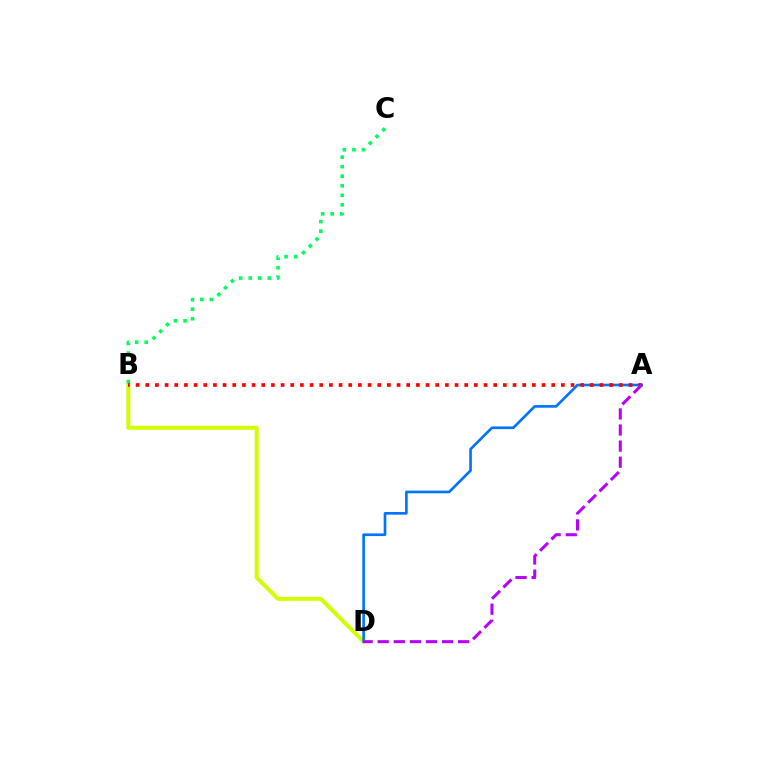{('B', 'D'): [{'color': '#d1ff00', 'line_style': 'solid', 'thickness': 2.87}], ('B', 'C'): [{'color': '#00ff5c', 'line_style': 'dotted', 'thickness': 2.59}], ('A', 'D'): [{'color': '#0074ff', 'line_style': 'solid', 'thickness': 1.91}, {'color': '#b900ff', 'line_style': 'dashed', 'thickness': 2.19}], ('A', 'B'): [{'color': '#ff0000', 'line_style': 'dotted', 'thickness': 2.63}]}